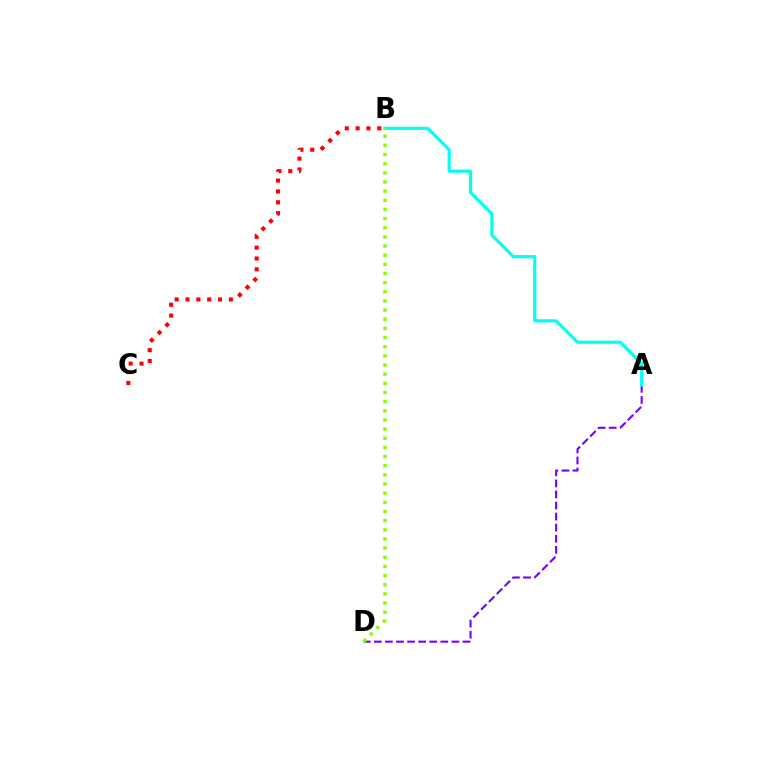{('A', 'D'): [{'color': '#7200ff', 'line_style': 'dashed', 'thickness': 1.5}], ('A', 'B'): [{'color': '#00fff6', 'line_style': 'solid', 'thickness': 2.29}], ('B', 'C'): [{'color': '#ff0000', 'line_style': 'dotted', 'thickness': 2.95}], ('B', 'D'): [{'color': '#84ff00', 'line_style': 'dotted', 'thickness': 2.49}]}